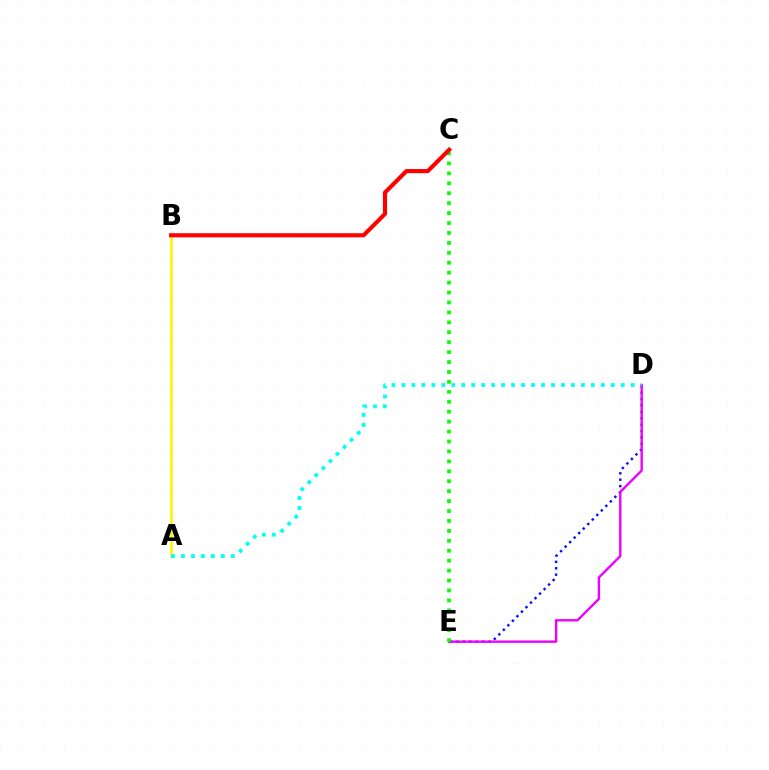{('D', 'E'): [{'color': '#0010ff', 'line_style': 'dotted', 'thickness': 1.74}, {'color': '#ee00ff', 'line_style': 'solid', 'thickness': 1.71}], ('C', 'E'): [{'color': '#08ff00', 'line_style': 'dotted', 'thickness': 2.7}], ('A', 'B'): [{'color': '#fcf500', 'line_style': 'solid', 'thickness': 1.86}], ('B', 'C'): [{'color': '#ff0000', 'line_style': 'solid', 'thickness': 2.97}], ('A', 'D'): [{'color': '#00fff6', 'line_style': 'dotted', 'thickness': 2.71}]}